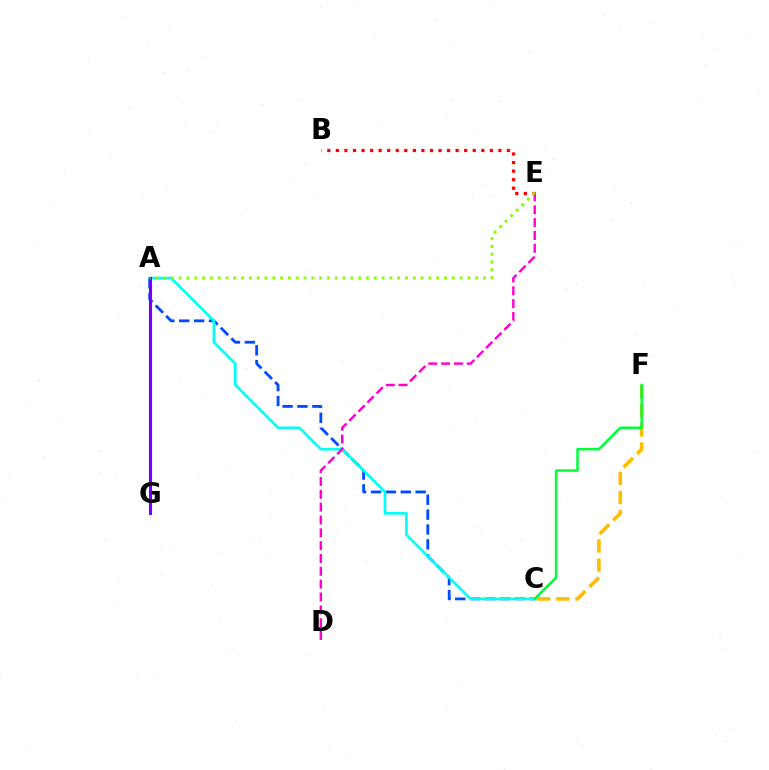{('A', 'C'): [{'color': '#004bff', 'line_style': 'dashed', 'thickness': 2.02}, {'color': '#00fff6', 'line_style': 'solid', 'thickness': 1.89}], ('A', 'G'): [{'color': '#7200ff', 'line_style': 'solid', 'thickness': 2.24}], ('C', 'F'): [{'color': '#ffbd00', 'line_style': 'dashed', 'thickness': 2.6}, {'color': '#00ff39', 'line_style': 'solid', 'thickness': 1.81}], ('D', 'E'): [{'color': '#ff00cf', 'line_style': 'dashed', 'thickness': 1.74}], ('B', 'E'): [{'color': '#ff0000', 'line_style': 'dotted', 'thickness': 2.32}], ('A', 'E'): [{'color': '#84ff00', 'line_style': 'dotted', 'thickness': 2.12}]}